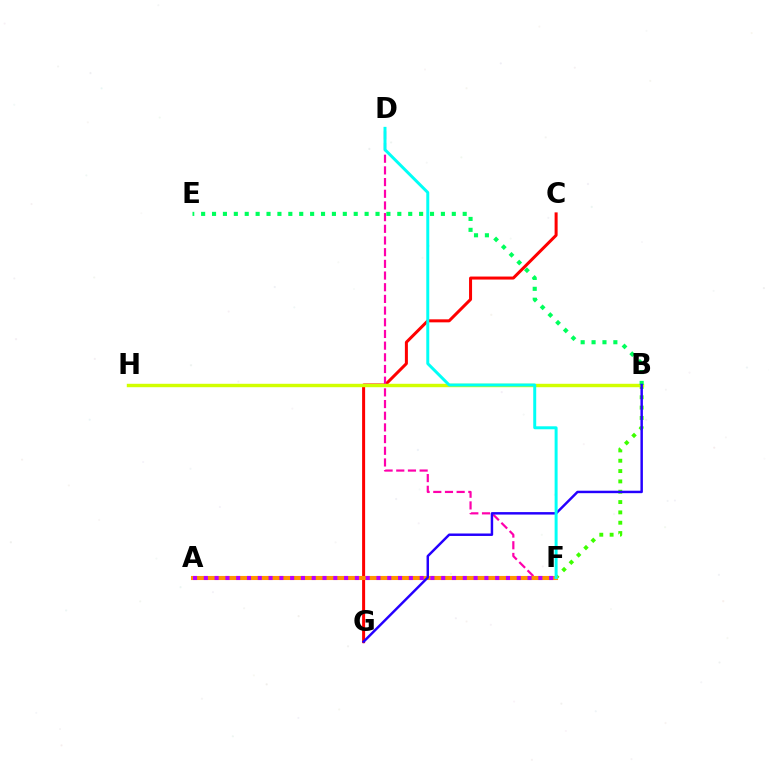{('B', 'F'): [{'color': '#3dff00', 'line_style': 'dotted', 'thickness': 2.81}], ('C', 'G'): [{'color': '#ff0000', 'line_style': 'solid', 'thickness': 2.17}], ('D', 'F'): [{'color': '#ff00ac', 'line_style': 'dashed', 'thickness': 1.59}, {'color': '#00fff6', 'line_style': 'solid', 'thickness': 2.14}], ('B', 'H'): [{'color': '#d1ff00', 'line_style': 'solid', 'thickness': 2.46}], ('B', 'E'): [{'color': '#00ff5c', 'line_style': 'dotted', 'thickness': 2.96}], ('A', 'F'): [{'color': '#0074ff', 'line_style': 'solid', 'thickness': 1.99}, {'color': '#ff9400', 'line_style': 'solid', 'thickness': 2.94}, {'color': '#b900ff', 'line_style': 'dotted', 'thickness': 2.93}], ('B', 'G'): [{'color': '#2500ff', 'line_style': 'solid', 'thickness': 1.77}]}